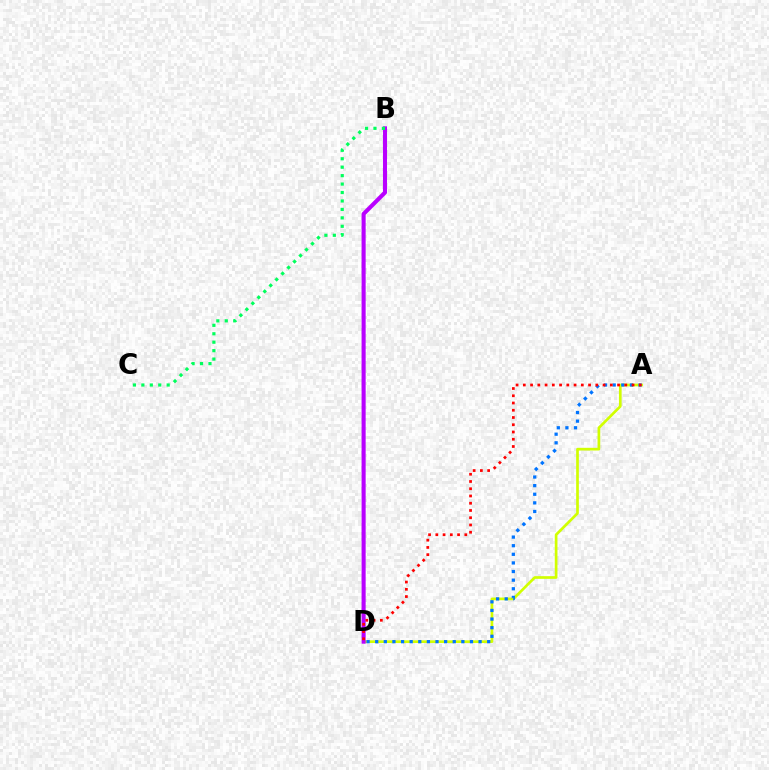{('A', 'D'): [{'color': '#d1ff00', 'line_style': 'solid', 'thickness': 1.94}, {'color': '#0074ff', 'line_style': 'dotted', 'thickness': 2.34}, {'color': '#ff0000', 'line_style': 'dotted', 'thickness': 1.97}], ('B', 'D'): [{'color': '#b900ff', 'line_style': 'solid', 'thickness': 2.94}], ('B', 'C'): [{'color': '#00ff5c', 'line_style': 'dotted', 'thickness': 2.29}]}